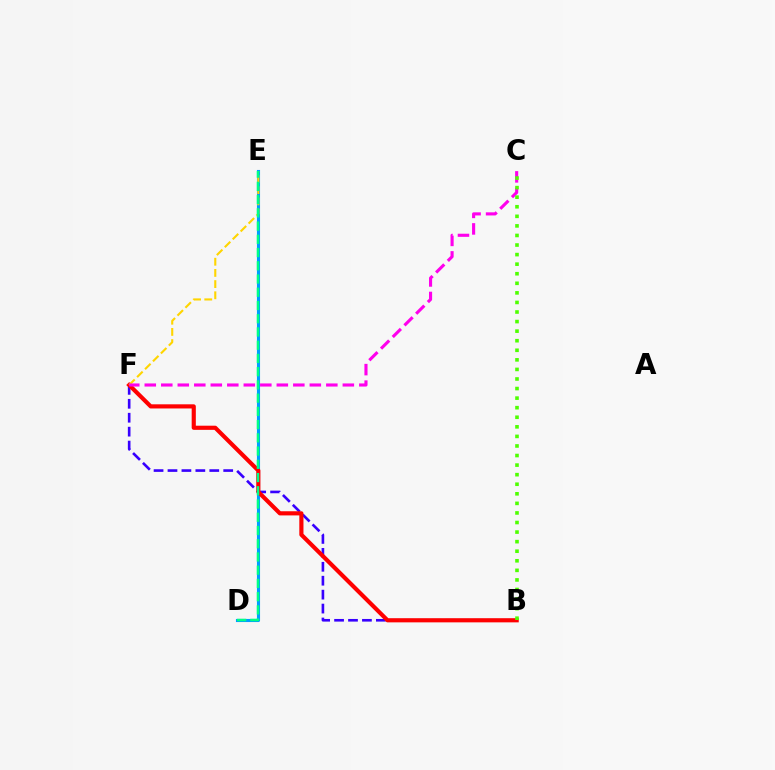{('D', 'E'): [{'color': '#009eff', 'line_style': 'solid', 'thickness': 2.23}, {'color': '#00ff86', 'line_style': 'dashed', 'thickness': 1.8}], ('B', 'F'): [{'color': '#3700ff', 'line_style': 'dashed', 'thickness': 1.89}, {'color': '#ff0000', 'line_style': 'solid', 'thickness': 2.99}], ('E', 'F'): [{'color': '#ffd500', 'line_style': 'dashed', 'thickness': 1.52}], ('C', 'F'): [{'color': '#ff00ed', 'line_style': 'dashed', 'thickness': 2.24}], ('B', 'C'): [{'color': '#4fff00', 'line_style': 'dotted', 'thickness': 2.6}]}